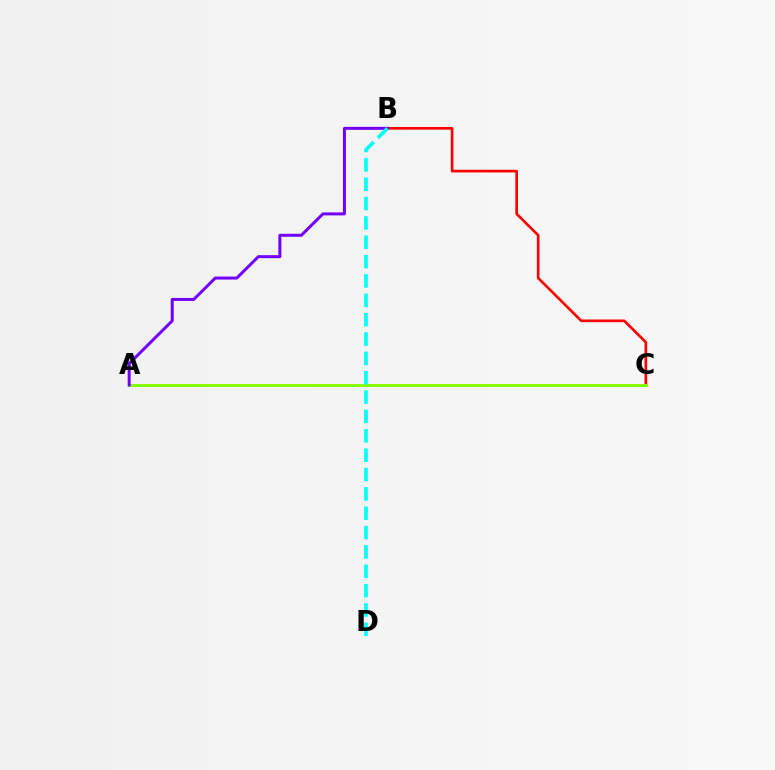{('B', 'C'): [{'color': '#ff0000', 'line_style': 'solid', 'thickness': 1.91}], ('A', 'C'): [{'color': '#84ff00', 'line_style': 'solid', 'thickness': 2.08}], ('A', 'B'): [{'color': '#7200ff', 'line_style': 'solid', 'thickness': 2.15}], ('B', 'D'): [{'color': '#00fff6', 'line_style': 'dashed', 'thickness': 2.63}]}